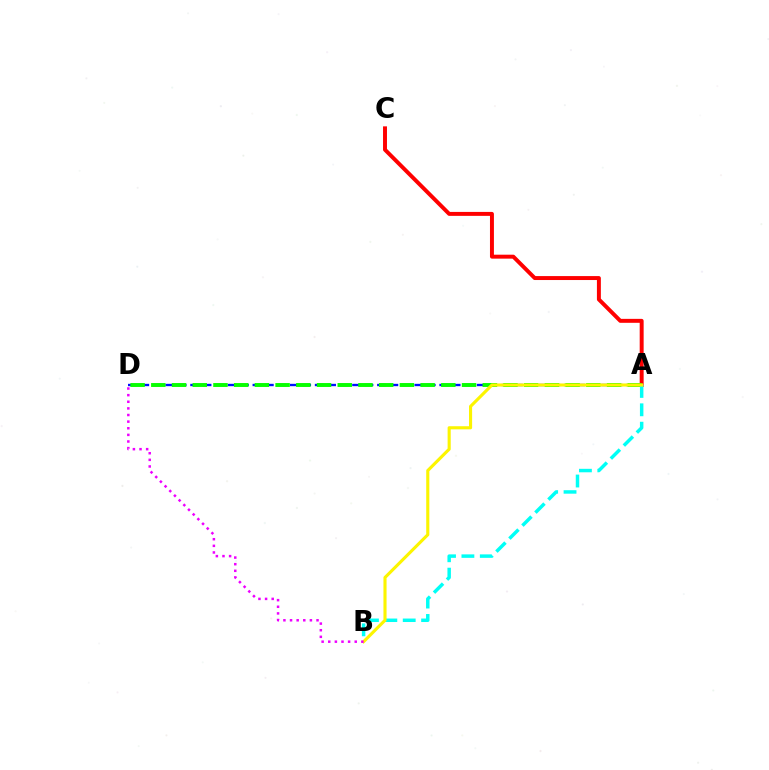{('A', 'C'): [{'color': '#ff0000', 'line_style': 'solid', 'thickness': 2.84}], ('A', 'D'): [{'color': '#0010ff', 'line_style': 'dashed', 'thickness': 1.69}, {'color': '#08ff00', 'line_style': 'dashed', 'thickness': 2.81}], ('A', 'B'): [{'color': '#00fff6', 'line_style': 'dashed', 'thickness': 2.5}, {'color': '#fcf500', 'line_style': 'solid', 'thickness': 2.24}], ('B', 'D'): [{'color': '#ee00ff', 'line_style': 'dotted', 'thickness': 1.8}]}